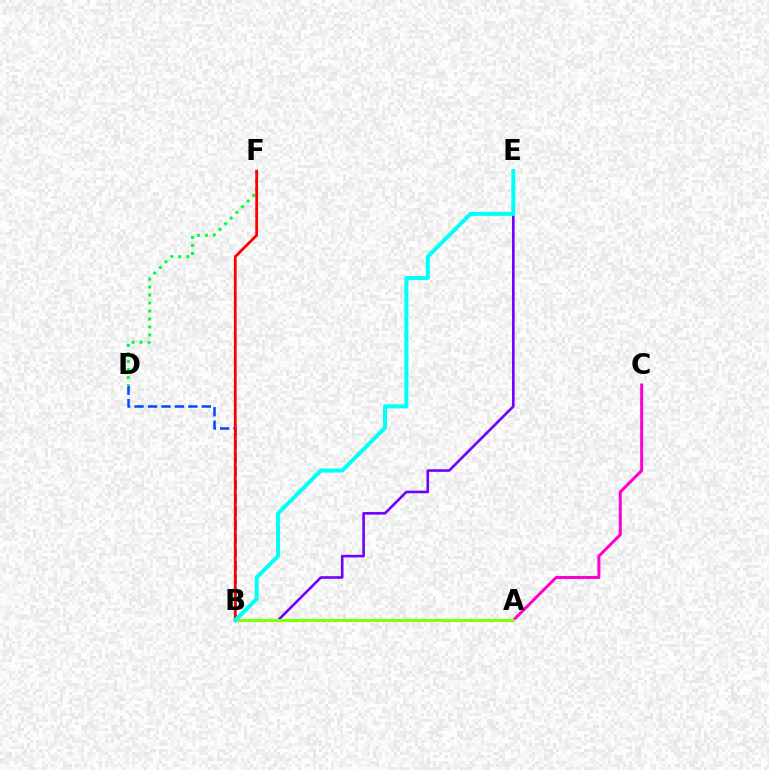{('D', 'F'): [{'color': '#00ff39', 'line_style': 'dotted', 'thickness': 2.17}], ('A', 'C'): [{'color': '#ff00cf', 'line_style': 'solid', 'thickness': 2.16}], ('B', 'D'): [{'color': '#004bff', 'line_style': 'dashed', 'thickness': 1.83}], ('B', 'E'): [{'color': '#7200ff', 'line_style': 'solid', 'thickness': 1.88}, {'color': '#00fff6', 'line_style': 'solid', 'thickness': 2.88}], ('A', 'B'): [{'color': '#ffbd00', 'line_style': 'solid', 'thickness': 2.07}, {'color': '#84ff00', 'line_style': 'solid', 'thickness': 2.17}], ('B', 'F'): [{'color': '#ff0000', 'line_style': 'solid', 'thickness': 2.01}]}